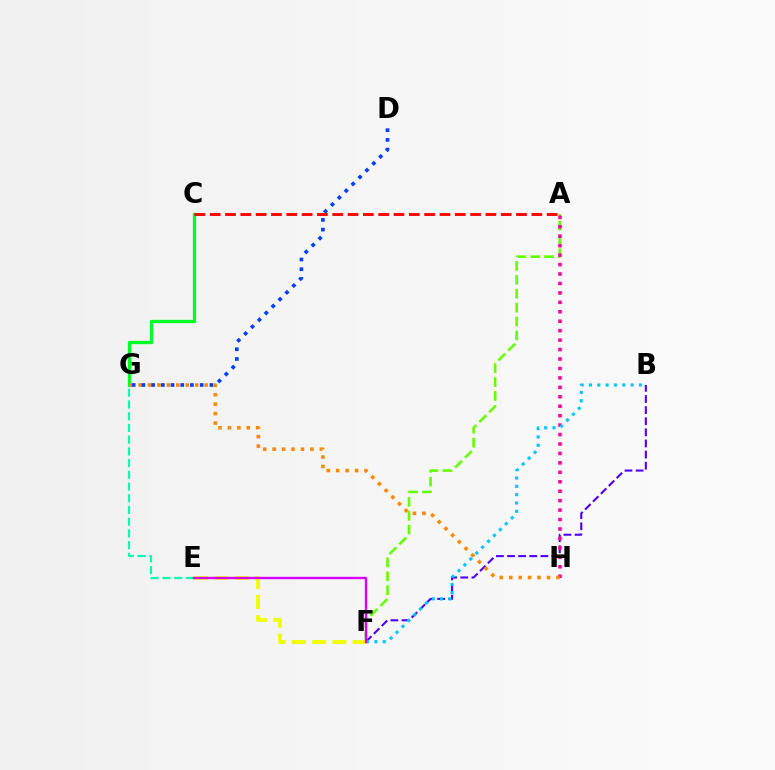{('A', 'F'): [{'color': '#66ff00', 'line_style': 'dashed', 'thickness': 1.89}], ('E', 'G'): [{'color': '#00ffaf', 'line_style': 'dashed', 'thickness': 1.59}], ('B', 'F'): [{'color': '#4f00ff', 'line_style': 'dashed', 'thickness': 1.51}, {'color': '#00c7ff', 'line_style': 'dotted', 'thickness': 2.26}], ('A', 'H'): [{'color': '#ff00a0', 'line_style': 'dotted', 'thickness': 2.57}], ('C', 'G'): [{'color': '#00ff27', 'line_style': 'solid', 'thickness': 2.38}], ('G', 'H'): [{'color': '#ff8800', 'line_style': 'dotted', 'thickness': 2.56}], ('D', 'G'): [{'color': '#003fff', 'line_style': 'dotted', 'thickness': 2.64}], ('A', 'C'): [{'color': '#ff0000', 'line_style': 'dashed', 'thickness': 2.08}], ('E', 'F'): [{'color': '#eeff00', 'line_style': 'dashed', 'thickness': 2.75}, {'color': '#d600ff', 'line_style': 'solid', 'thickness': 1.7}]}